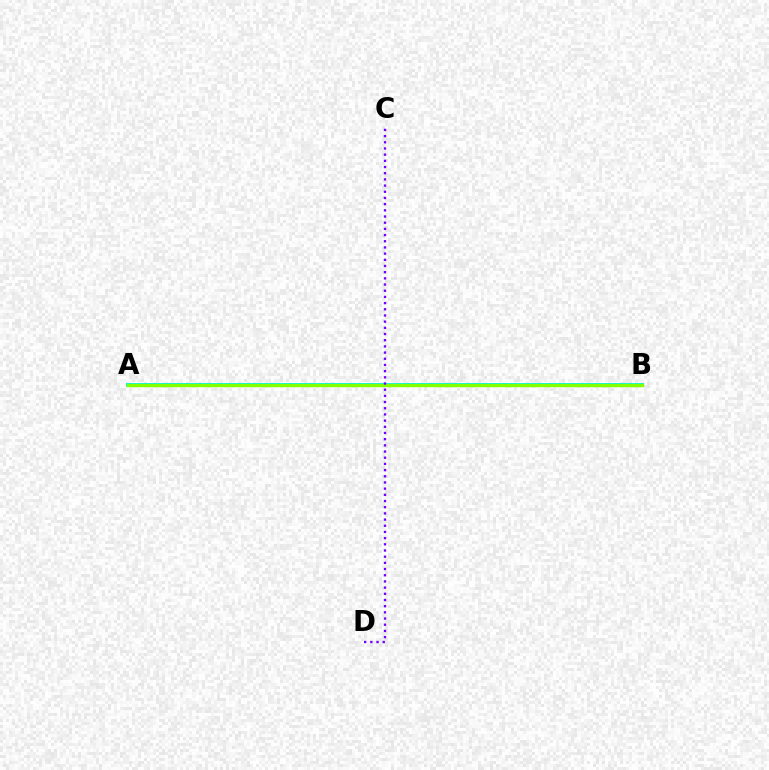{('A', 'B'): [{'color': '#ff0000', 'line_style': 'solid', 'thickness': 2.88}, {'color': '#00fff6', 'line_style': 'solid', 'thickness': 2.83}, {'color': '#84ff00', 'line_style': 'solid', 'thickness': 2.44}], ('C', 'D'): [{'color': '#7200ff', 'line_style': 'dotted', 'thickness': 1.68}]}